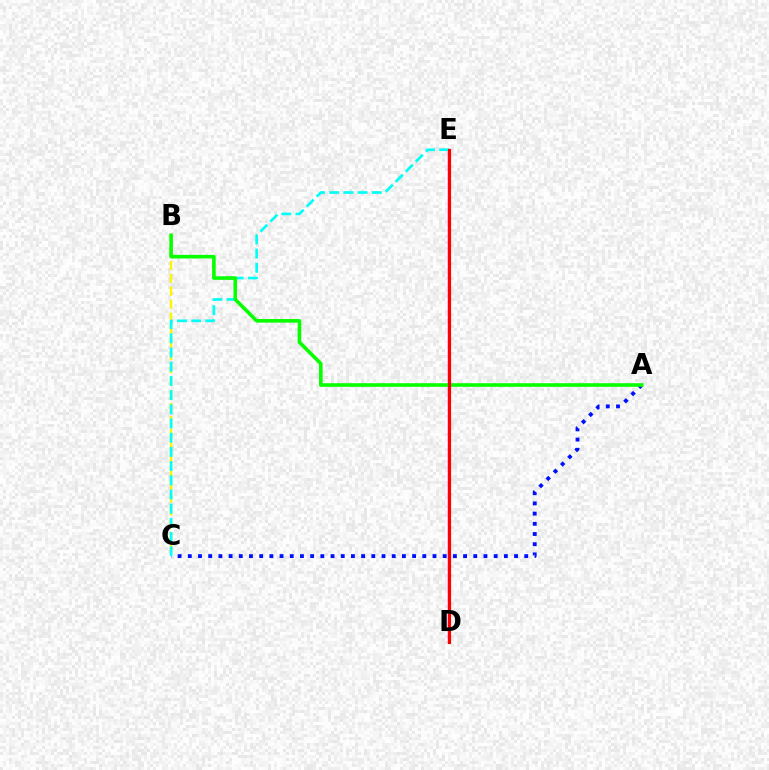{('B', 'C'): [{'color': '#fcf500', 'line_style': 'dashed', 'thickness': 1.75}], ('A', 'C'): [{'color': '#0010ff', 'line_style': 'dotted', 'thickness': 2.77}], ('D', 'E'): [{'color': '#ee00ff', 'line_style': 'solid', 'thickness': 1.69}, {'color': '#ff0000', 'line_style': 'solid', 'thickness': 2.29}], ('C', 'E'): [{'color': '#00fff6', 'line_style': 'dashed', 'thickness': 1.93}], ('A', 'B'): [{'color': '#08ff00', 'line_style': 'solid', 'thickness': 2.59}]}